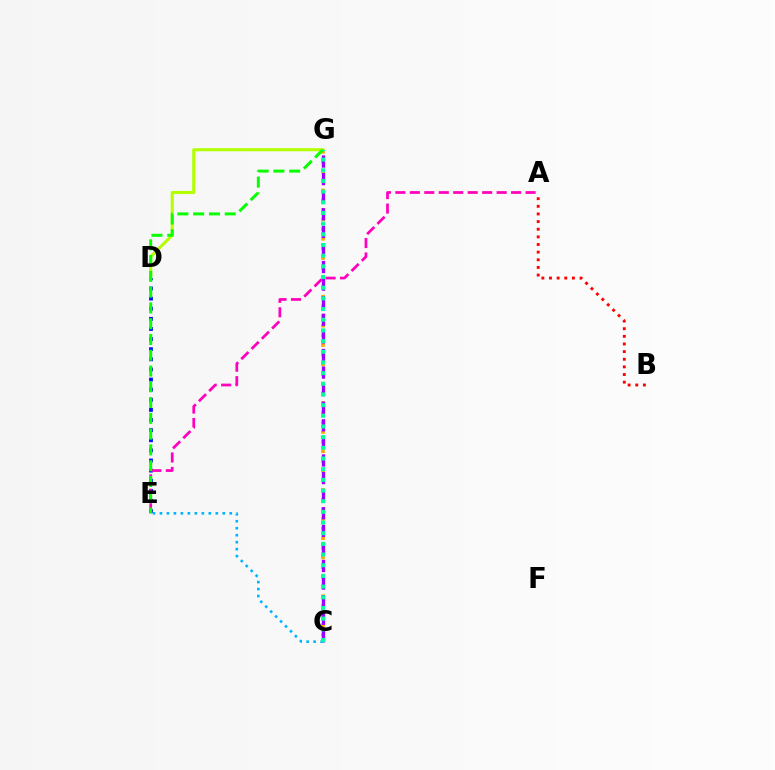{('C', 'G'): [{'color': '#ffa500', 'line_style': 'dotted', 'thickness': 2.62}, {'color': '#9b00ff', 'line_style': 'dashed', 'thickness': 2.39}, {'color': '#00ff9d', 'line_style': 'dotted', 'thickness': 2.9}], ('D', 'E'): [{'color': '#0010ff', 'line_style': 'dotted', 'thickness': 2.75}], ('D', 'G'): [{'color': '#b3ff00', 'line_style': 'solid', 'thickness': 2.21}], ('A', 'B'): [{'color': '#ff0000', 'line_style': 'dotted', 'thickness': 2.08}], ('A', 'E'): [{'color': '#ff00bd', 'line_style': 'dashed', 'thickness': 1.97}], ('E', 'G'): [{'color': '#08ff00', 'line_style': 'dashed', 'thickness': 2.14}], ('C', 'E'): [{'color': '#00b5ff', 'line_style': 'dotted', 'thickness': 1.9}]}